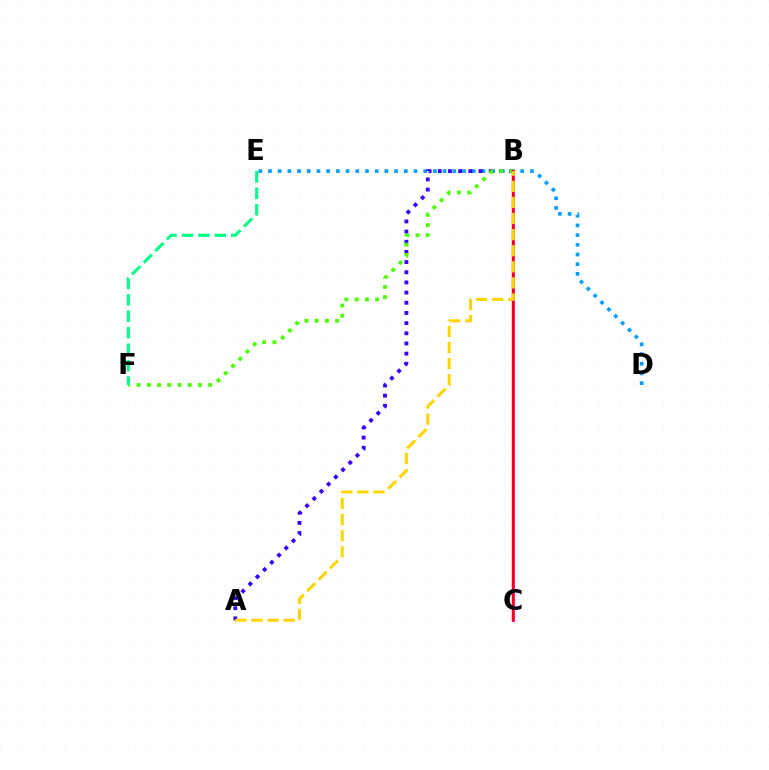{('D', 'E'): [{'color': '#009eff', 'line_style': 'dotted', 'thickness': 2.64}], ('A', 'B'): [{'color': '#3700ff', 'line_style': 'dotted', 'thickness': 2.76}, {'color': '#ffd500', 'line_style': 'dashed', 'thickness': 2.19}], ('B', 'C'): [{'color': '#ff00ed', 'line_style': 'solid', 'thickness': 2.09}, {'color': '#ff0000', 'line_style': 'solid', 'thickness': 1.73}], ('B', 'F'): [{'color': '#4fff00', 'line_style': 'dotted', 'thickness': 2.78}], ('E', 'F'): [{'color': '#00ff86', 'line_style': 'dashed', 'thickness': 2.23}]}